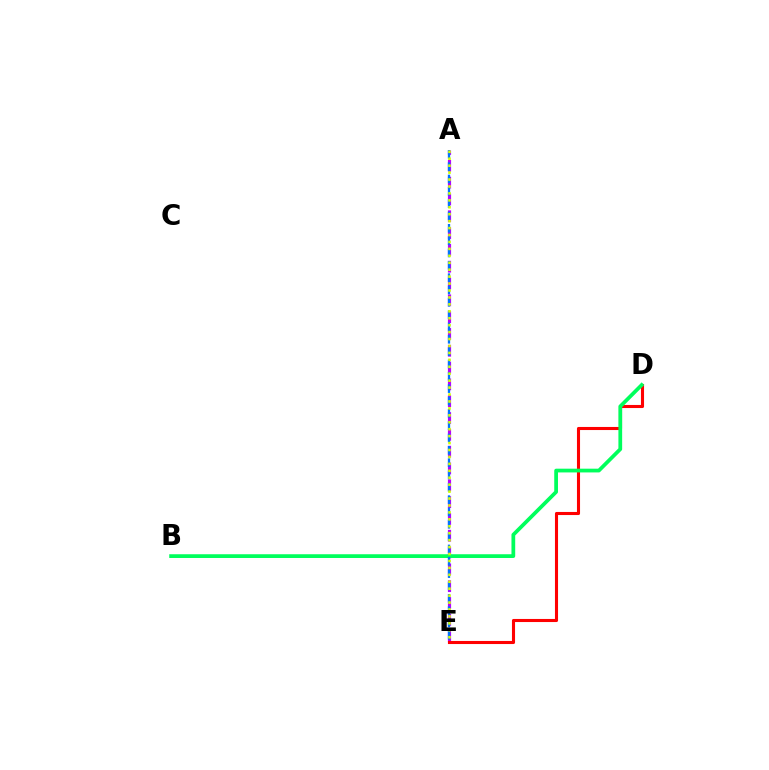{('A', 'E'): [{'color': '#b900ff', 'line_style': 'dashed', 'thickness': 2.28}, {'color': '#0074ff', 'line_style': 'dashed', 'thickness': 1.68}, {'color': '#d1ff00', 'line_style': 'dotted', 'thickness': 1.88}], ('D', 'E'): [{'color': '#ff0000', 'line_style': 'solid', 'thickness': 2.22}], ('B', 'D'): [{'color': '#00ff5c', 'line_style': 'solid', 'thickness': 2.7}]}